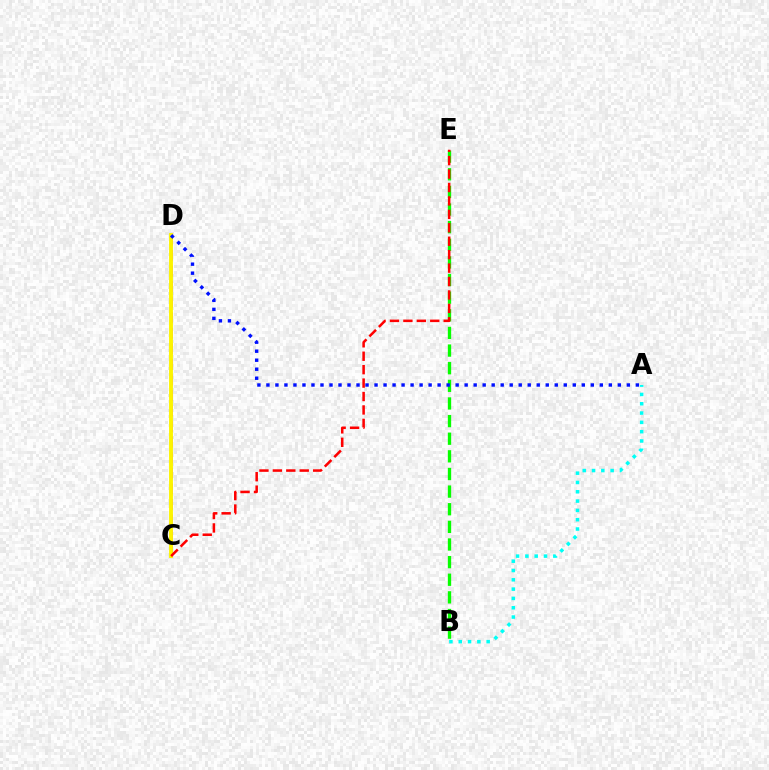{('A', 'B'): [{'color': '#00fff6', 'line_style': 'dotted', 'thickness': 2.53}], ('C', 'D'): [{'color': '#ee00ff', 'line_style': 'dashed', 'thickness': 2.11}, {'color': '#fcf500', 'line_style': 'solid', 'thickness': 2.79}], ('B', 'E'): [{'color': '#08ff00', 'line_style': 'dashed', 'thickness': 2.39}], ('C', 'E'): [{'color': '#ff0000', 'line_style': 'dashed', 'thickness': 1.82}], ('A', 'D'): [{'color': '#0010ff', 'line_style': 'dotted', 'thickness': 2.45}]}